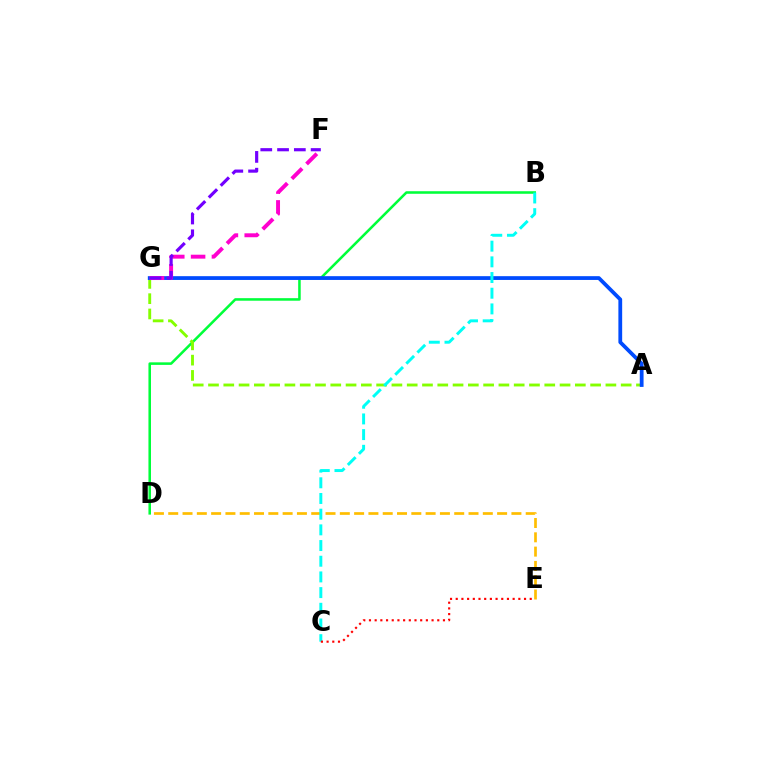{('D', 'E'): [{'color': '#ffbd00', 'line_style': 'dashed', 'thickness': 1.94}], ('B', 'D'): [{'color': '#00ff39', 'line_style': 'solid', 'thickness': 1.84}], ('A', 'G'): [{'color': '#84ff00', 'line_style': 'dashed', 'thickness': 2.08}, {'color': '#004bff', 'line_style': 'solid', 'thickness': 2.72}], ('B', 'C'): [{'color': '#00fff6', 'line_style': 'dashed', 'thickness': 2.13}], ('C', 'E'): [{'color': '#ff0000', 'line_style': 'dotted', 'thickness': 1.55}], ('F', 'G'): [{'color': '#ff00cf', 'line_style': 'dashed', 'thickness': 2.83}, {'color': '#7200ff', 'line_style': 'dashed', 'thickness': 2.28}]}